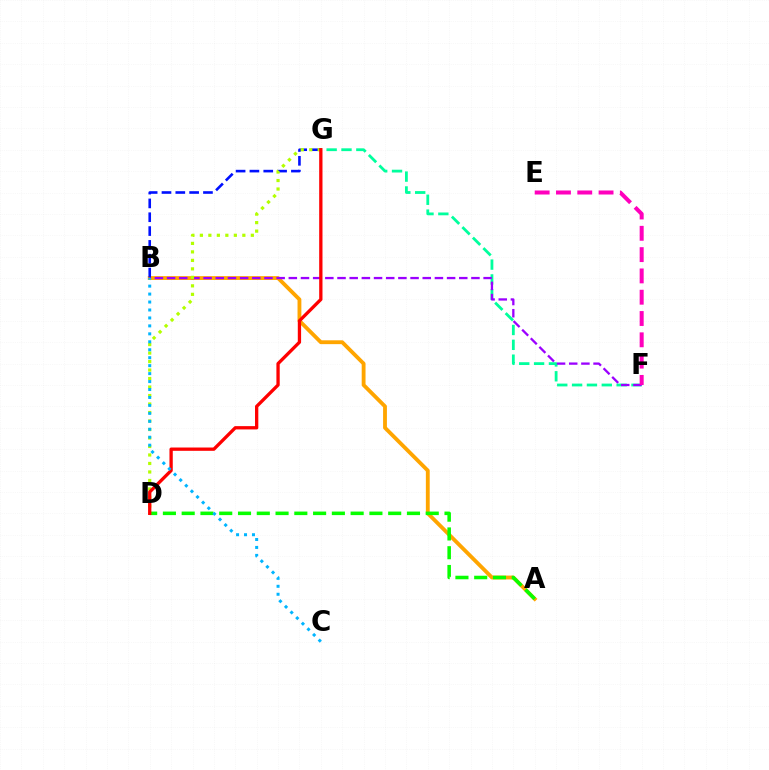{('F', 'G'): [{'color': '#00ff9d', 'line_style': 'dashed', 'thickness': 2.02}], ('A', 'B'): [{'color': '#ffa500', 'line_style': 'solid', 'thickness': 2.76}], ('B', 'F'): [{'color': '#9b00ff', 'line_style': 'dashed', 'thickness': 1.65}], ('B', 'G'): [{'color': '#0010ff', 'line_style': 'dashed', 'thickness': 1.88}], ('A', 'D'): [{'color': '#08ff00', 'line_style': 'dashed', 'thickness': 2.55}], ('D', 'G'): [{'color': '#b3ff00', 'line_style': 'dotted', 'thickness': 2.31}, {'color': '#ff0000', 'line_style': 'solid', 'thickness': 2.38}], ('E', 'F'): [{'color': '#ff00bd', 'line_style': 'dashed', 'thickness': 2.89}], ('B', 'C'): [{'color': '#00b5ff', 'line_style': 'dotted', 'thickness': 2.16}]}